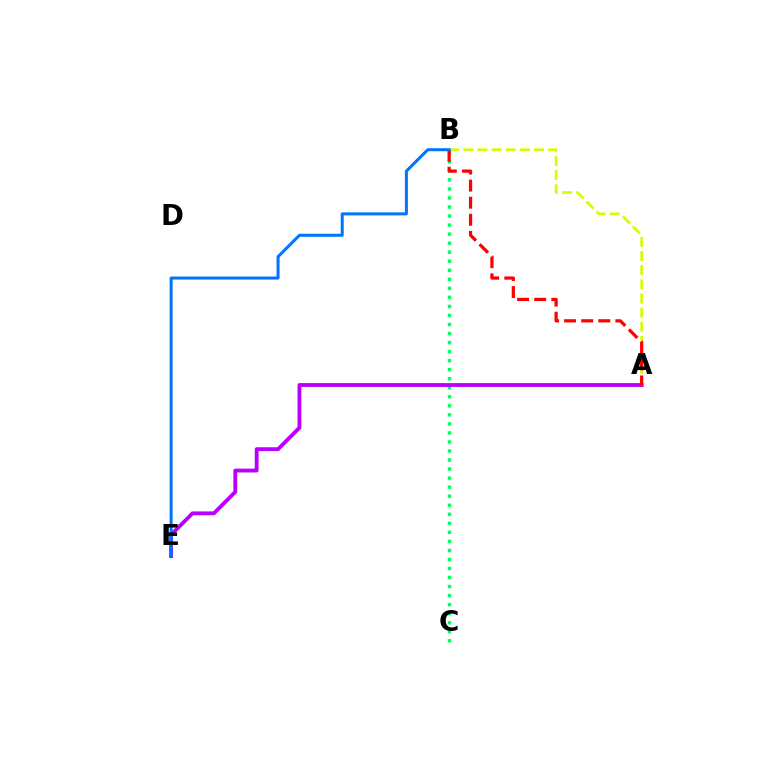{('B', 'C'): [{'color': '#00ff5c', 'line_style': 'dotted', 'thickness': 2.46}], ('A', 'E'): [{'color': '#b900ff', 'line_style': 'solid', 'thickness': 2.76}], ('A', 'B'): [{'color': '#d1ff00', 'line_style': 'dashed', 'thickness': 1.92}, {'color': '#ff0000', 'line_style': 'dashed', 'thickness': 2.32}], ('B', 'E'): [{'color': '#0074ff', 'line_style': 'solid', 'thickness': 2.17}]}